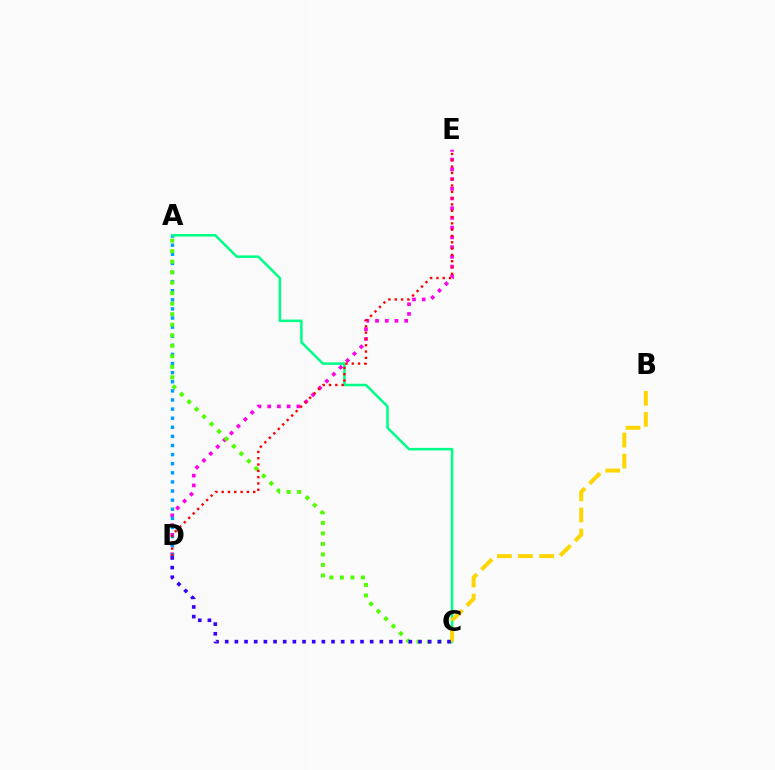{('D', 'E'): [{'color': '#ff00ed', 'line_style': 'dotted', 'thickness': 2.64}, {'color': '#ff0000', 'line_style': 'dotted', 'thickness': 1.71}], ('A', 'D'): [{'color': '#009eff', 'line_style': 'dotted', 'thickness': 2.47}], ('A', 'C'): [{'color': '#00ff86', 'line_style': 'solid', 'thickness': 1.83}, {'color': '#4fff00', 'line_style': 'dotted', 'thickness': 2.86}], ('B', 'C'): [{'color': '#ffd500', 'line_style': 'dashed', 'thickness': 2.86}], ('C', 'D'): [{'color': '#3700ff', 'line_style': 'dotted', 'thickness': 2.63}]}